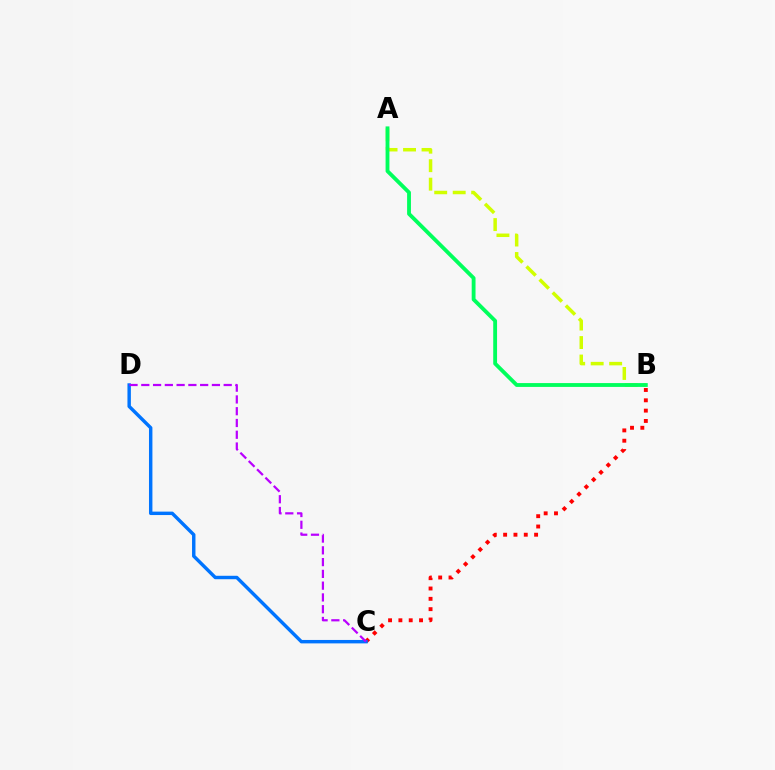{('A', 'B'): [{'color': '#d1ff00', 'line_style': 'dashed', 'thickness': 2.51}, {'color': '#00ff5c', 'line_style': 'solid', 'thickness': 2.76}], ('B', 'C'): [{'color': '#ff0000', 'line_style': 'dotted', 'thickness': 2.8}], ('C', 'D'): [{'color': '#0074ff', 'line_style': 'solid', 'thickness': 2.47}, {'color': '#b900ff', 'line_style': 'dashed', 'thickness': 1.6}]}